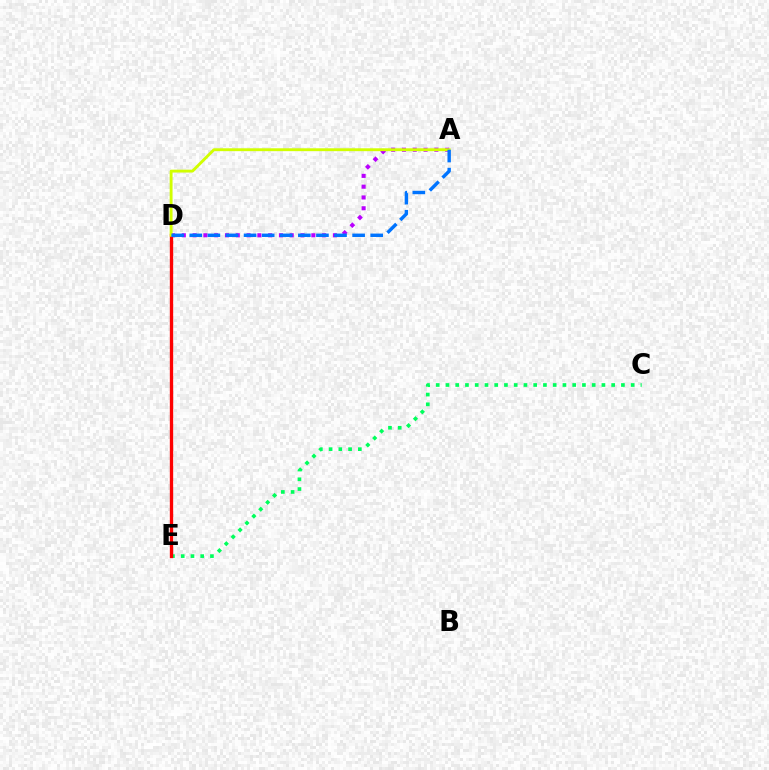{('A', 'D'): [{'color': '#b900ff', 'line_style': 'dotted', 'thickness': 2.93}, {'color': '#d1ff00', 'line_style': 'solid', 'thickness': 2.07}, {'color': '#0074ff', 'line_style': 'dashed', 'thickness': 2.46}], ('C', 'E'): [{'color': '#00ff5c', 'line_style': 'dotted', 'thickness': 2.65}], ('D', 'E'): [{'color': '#ff0000', 'line_style': 'solid', 'thickness': 2.4}]}